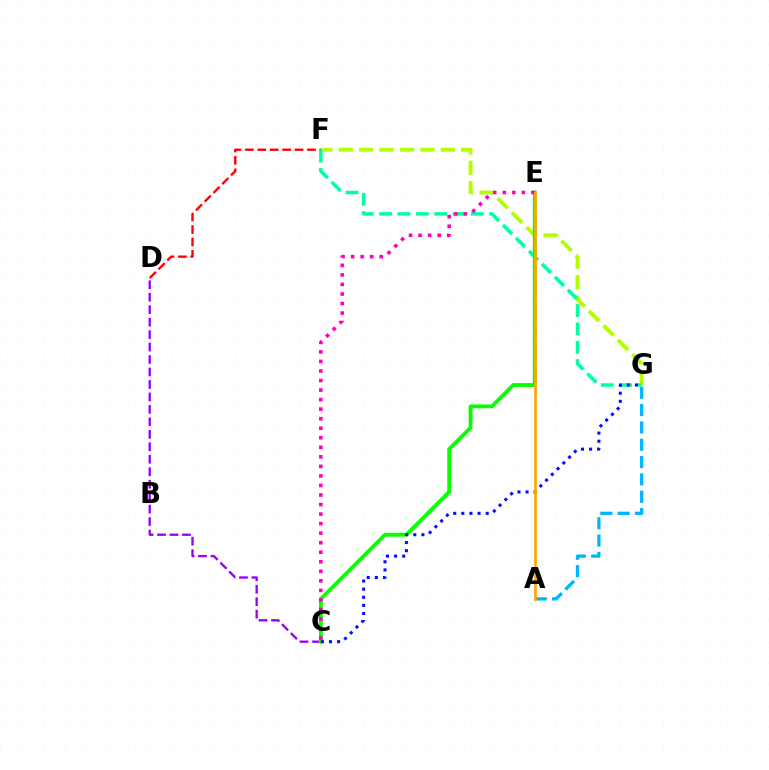{('A', 'G'): [{'color': '#00b5ff', 'line_style': 'dashed', 'thickness': 2.35}], ('F', 'G'): [{'color': '#b3ff00', 'line_style': 'dashed', 'thickness': 2.77}, {'color': '#00ff9d', 'line_style': 'dashed', 'thickness': 2.49}], ('D', 'F'): [{'color': '#ff0000', 'line_style': 'dashed', 'thickness': 1.69}], ('C', 'D'): [{'color': '#9b00ff', 'line_style': 'dashed', 'thickness': 1.69}], ('C', 'E'): [{'color': '#08ff00', 'line_style': 'solid', 'thickness': 2.75}, {'color': '#ff00bd', 'line_style': 'dotted', 'thickness': 2.59}], ('C', 'G'): [{'color': '#0010ff', 'line_style': 'dotted', 'thickness': 2.21}], ('A', 'E'): [{'color': '#ffa500', 'line_style': 'solid', 'thickness': 1.93}]}